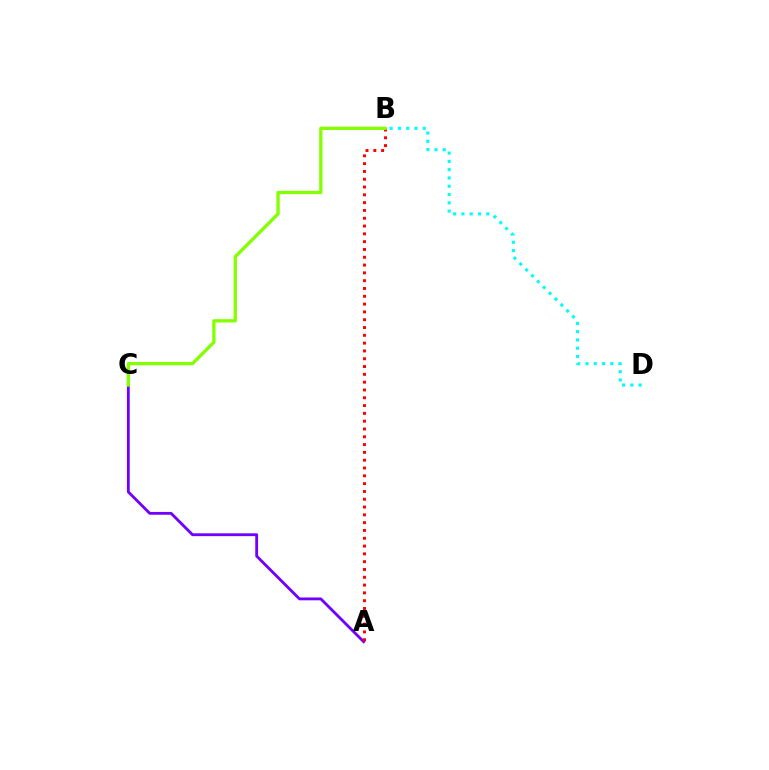{('A', 'C'): [{'color': '#7200ff', 'line_style': 'solid', 'thickness': 2.04}], ('A', 'B'): [{'color': '#ff0000', 'line_style': 'dotted', 'thickness': 2.12}], ('B', 'C'): [{'color': '#84ff00', 'line_style': 'solid', 'thickness': 2.37}], ('B', 'D'): [{'color': '#00fff6', 'line_style': 'dotted', 'thickness': 2.25}]}